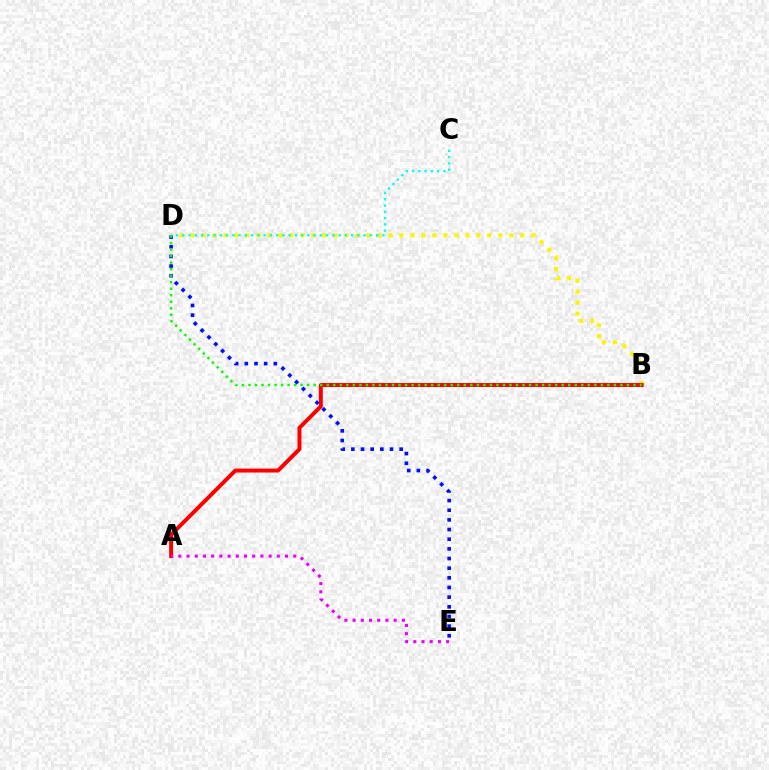{('B', 'D'): [{'color': '#fcf500', 'line_style': 'dotted', 'thickness': 2.99}, {'color': '#08ff00', 'line_style': 'dotted', 'thickness': 1.77}], ('A', 'B'): [{'color': '#ff0000', 'line_style': 'solid', 'thickness': 2.85}], ('D', 'E'): [{'color': '#0010ff', 'line_style': 'dotted', 'thickness': 2.62}], ('A', 'E'): [{'color': '#ee00ff', 'line_style': 'dotted', 'thickness': 2.23}], ('C', 'D'): [{'color': '#00fff6', 'line_style': 'dotted', 'thickness': 1.7}]}